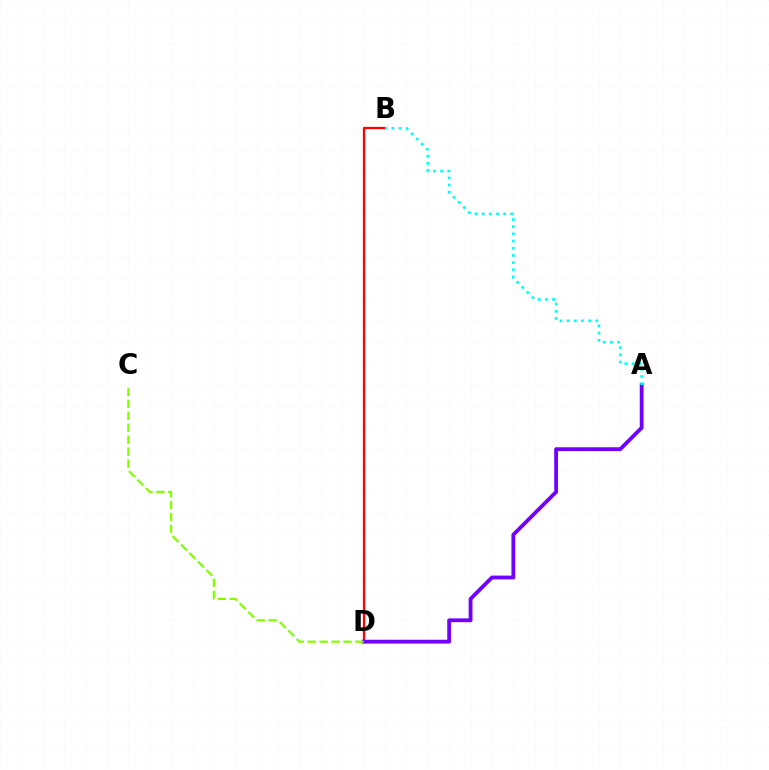{('B', 'D'): [{'color': '#ff0000', 'line_style': 'solid', 'thickness': 1.65}], ('A', 'D'): [{'color': '#7200ff', 'line_style': 'solid', 'thickness': 2.75}], ('A', 'B'): [{'color': '#00fff6', 'line_style': 'dotted', 'thickness': 1.95}], ('C', 'D'): [{'color': '#84ff00', 'line_style': 'dashed', 'thickness': 1.62}]}